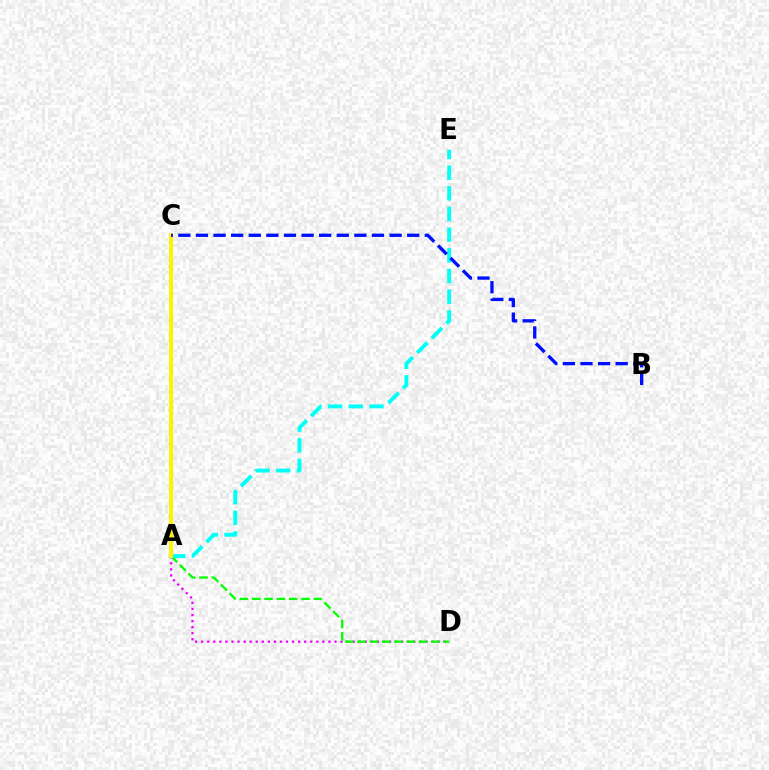{('A', 'C'): [{'color': '#ff0000', 'line_style': 'solid', 'thickness': 1.92}, {'color': '#fcf500', 'line_style': 'solid', 'thickness': 2.84}], ('A', 'D'): [{'color': '#ee00ff', 'line_style': 'dotted', 'thickness': 1.65}, {'color': '#08ff00', 'line_style': 'dashed', 'thickness': 1.67}], ('A', 'E'): [{'color': '#00fff6', 'line_style': 'dashed', 'thickness': 2.81}], ('B', 'C'): [{'color': '#0010ff', 'line_style': 'dashed', 'thickness': 2.39}]}